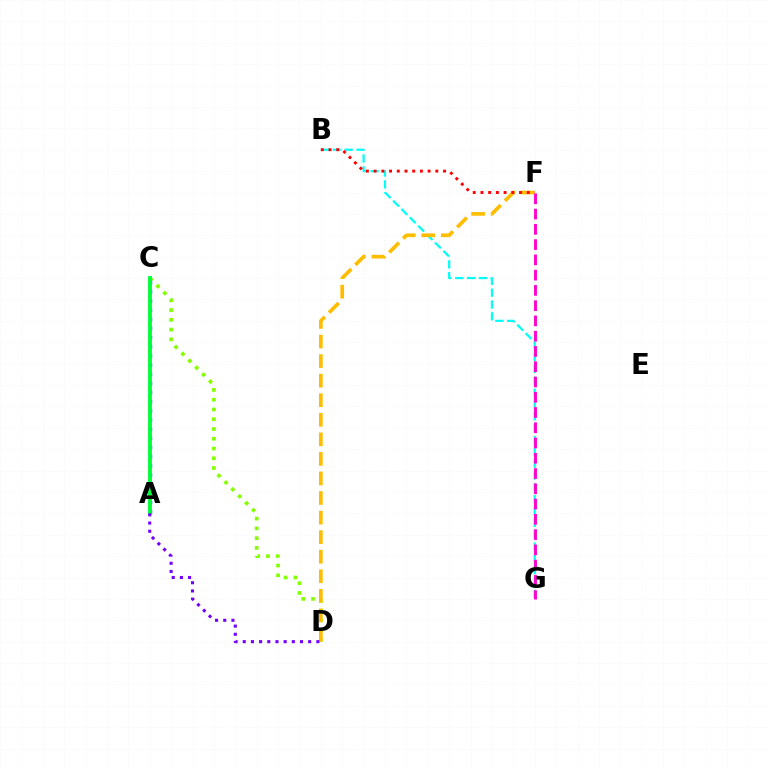{('C', 'D'): [{'color': '#84ff00', 'line_style': 'dotted', 'thickness': 2.65}], ('A', 'C'): [{'color': '#004bff', 'line_style': 'dotted', 'thickness': 2.49}, {'color': '#00ff39', 'line_style': 'solid', 'thickness': 2.78}], ('B', 'G'): [{'color': '#00fff6', 'line_style': 'dashed', 'thickness': 1.61}], ('D', 'F'): [{'color': '#ffbd00', 'line_style': 'dashed', 'thickness': 2.66}], ('B', 'F'): [{'color': '#ff0000', 'line_style': 'dotted', 'thickness': 2.1}], ('F', 'G'): [{'color': '#ff00cf', 'line_style': 'dashed', 'thickness': 2.07}], ('A', 'D'): [{'color': '#7200ff', 'line_style': 'dotted', 'thickness': 2.22}]}